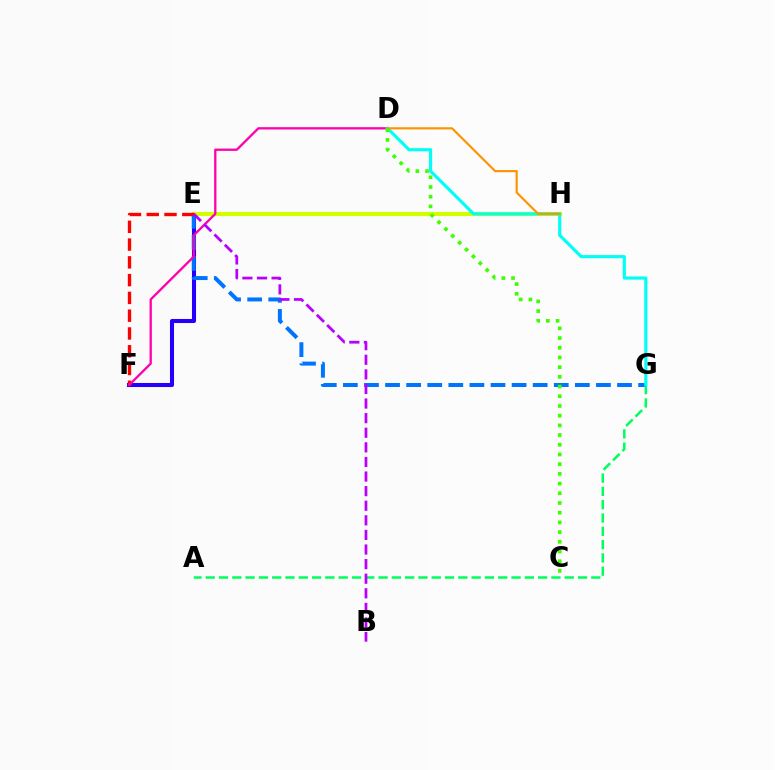{('E', 'F'): [{'color': '#2500ff', 'line_style': 'solid', 'thickness': 2.92}, {'color': '#ff0000', 'line_style': 'dashed', 'thickness': 2.41}], ('A', 'G'): [{'color': '#00ff5c', 'line_style': 'dashed', 'thickness': 1.81}], ('E', 'H'): [{'color': '#d1ff00', 'line_style': 'solid', 'thickness': 2.99}], ('E', 'G'): [{'color': '#0074ff', 'line_style': 'dashed', 'thickness': 2.86}], ('D', 'F'): [{'color': '#ff00ac', 'line_style': 'solid', 'thickness': 1.66}], ('D', 'G'): [{'color': '#00fff6', 'line_style': 'solid', 'thickness': 2.28}], ('D', 'H'): [{'color': '#ff9400', 'line_style': 'solid', 'thickness': 1.57}], ('C', 'D'): [{'color': '#3dff00', 'line_style': 'dotted', 'thickness': 2.64}], ('B', 'E'): [{'color': '#b900ff', 'line_style': 'dashed', 'thickness': 1.98}]}